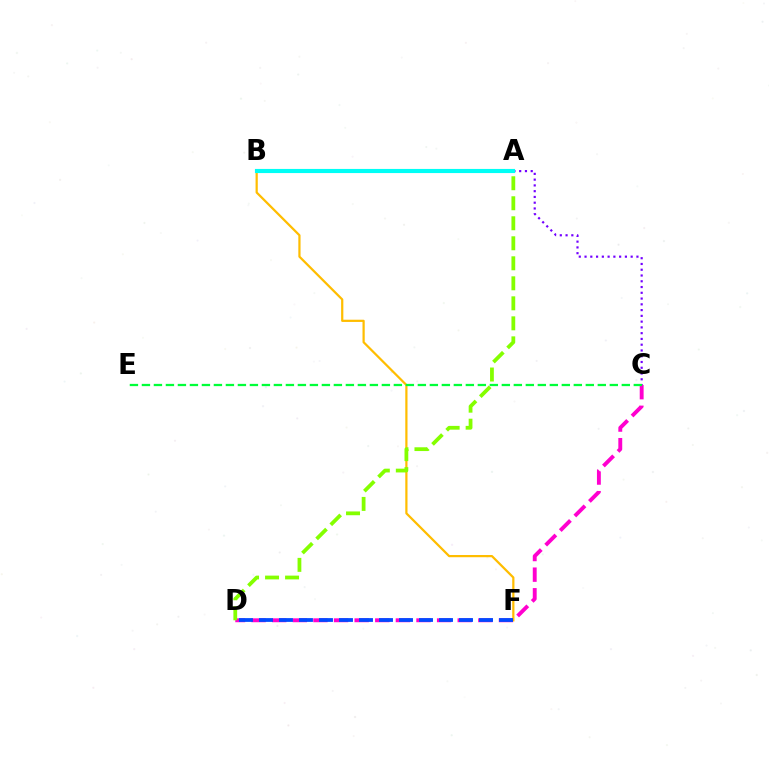{('C', 'D'): [{'color': '#ff00cf', 'line_style': 'dashed', 'thickness': 2.8}], ('A', 'C'): [{'color': '#7200ff', 'line_style': 'dotted', 'thickness': 1.57}], ('B', 'F'): [{'color': '#ffbd00', 'line_style': 'solid', 'thickness': 1.6}], ('A', 'D'): [{'color': '#84ff00', 'line_style': 'dashed', 'thickness': 2.72}], ('A', 'B'): [{'color': '#ff0000', 'line_style': 'dashed', 'thickness': 2.71}, {'color': '#00fff6', 'line_style': 'solid', 'thickness': 2.97}], ('D', 'F'): [{'color': '#004bff', 'line_style': 'dashed', 'thickness': 2.72}], ('C', 'E'): [{'color': '#00ff39', 'line_style': 'dashed', 'thickness': 1.63}]}